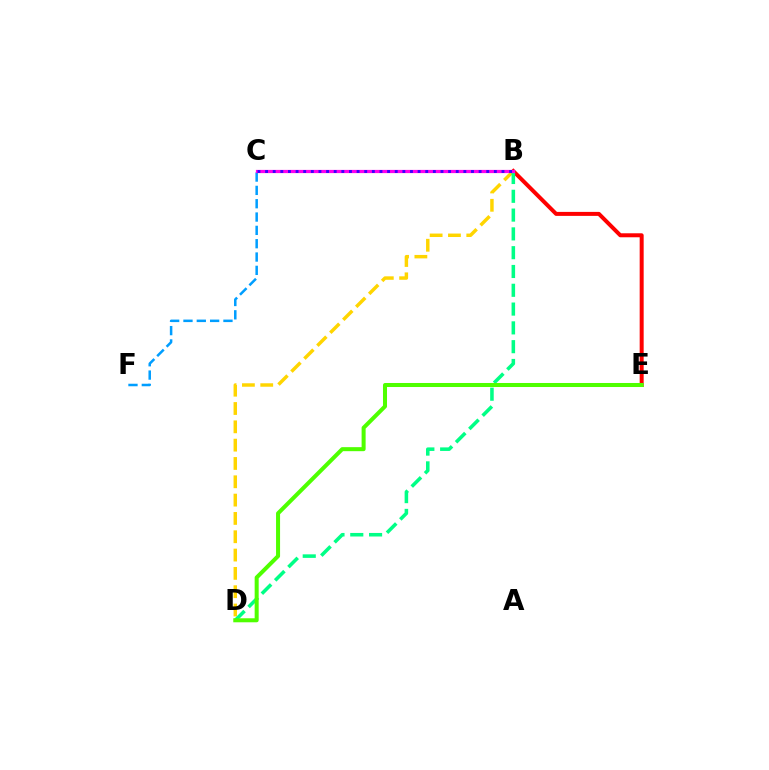{('C', 'F'): [{'color': '#009eff', 'line_style': 'dashed', 'thickness': 1.81}], ('B', 'D'): [{'color': '#ffd500', 'line_style': 'dashed', 'thickness': 2.49}, {'color': '#00ff86', 'line_style': 'dashed', 'thickness': 2.55}], ('B', 'E'): [{'color': '#ff0000', 'line_style': 'solid', 'thickness': 2.87}], ('D', 'E'): [{'color': '#4fff00', 'line_style': 'solid', 'thickness': 2.89}], ('B', 'C'): [{'color': '#ff00ed', 'line_style': 'solid', 'thickness': 2.32}, {'color': '#3700ff', 'line_style': 'dotted', 'thickness': 2.07}]}